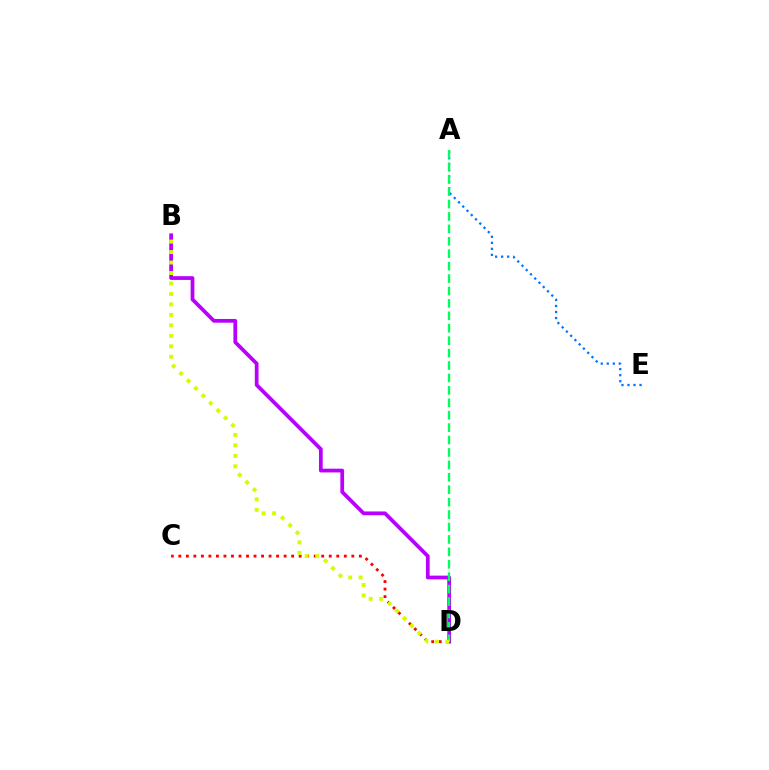{('C', 'D'): [{'color': '#ff0000', 'line_style': 'dotted', 'thickness': 2.04}], ('B', 'D'): [{'color': '#b900ff', 'line_style': 'solid', 'thickness': 2.7}, {'color': '#d1ff00', 'line_style': 'dotted', 'thickness': 2.84}], ('A', 'E'): [{'color': '#0074ff', 'line_style': 'dotted', 'thickness': 1.63}], ('A', 'D'): [{'color': '#00ff5c', 'line_style': 'dashed', 'thickness': 1.69}]}